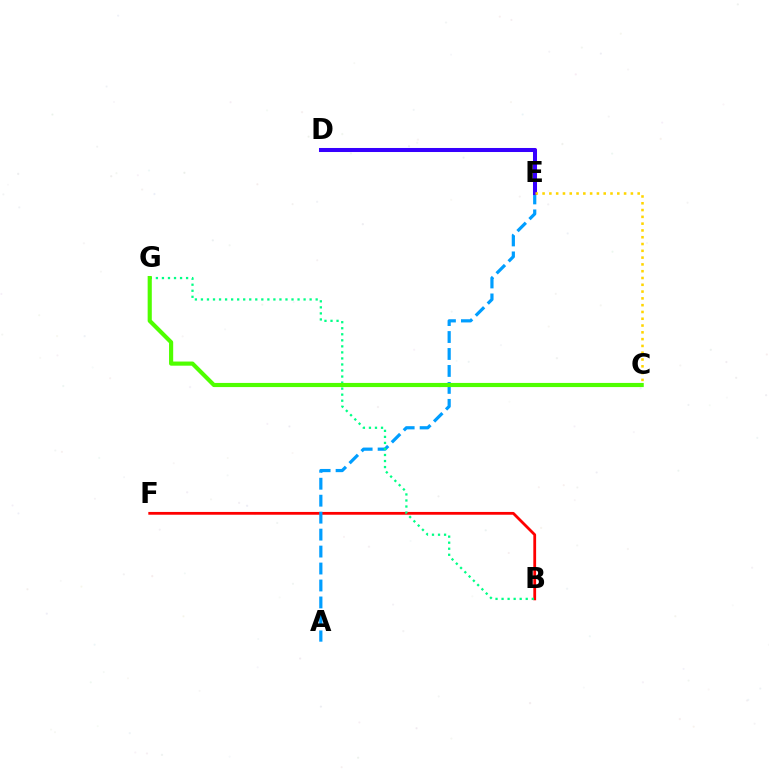{('B', 'F'): [{'color': '#ff0000', 'line_style': 'solid', 'thickness': 2.01}], ('D', 'E'): [{'color': '#ff00ed', 'line_style': 'solid', 'thickness': 2.82}, {'color': '#3700ff', 'line_style': 'solid', 'thickness': 2.9}], ('A', 'E'): [{'color': '#009eff', 'line_style': 'dashed', 'thickness': 2.3}], ('C', 'E'): [{'color': '#ffd500', 'line_style': 'dotted', 'thickness': 1.85}], ('B', 'G'): [{'color': '#00ff86', 'line_style': 'dotted', 'thickness': 1.64}], ('C', 'G'): [{'color': '#4fff00', 'line_style': 'solid', 'thickness': 2.98}]}